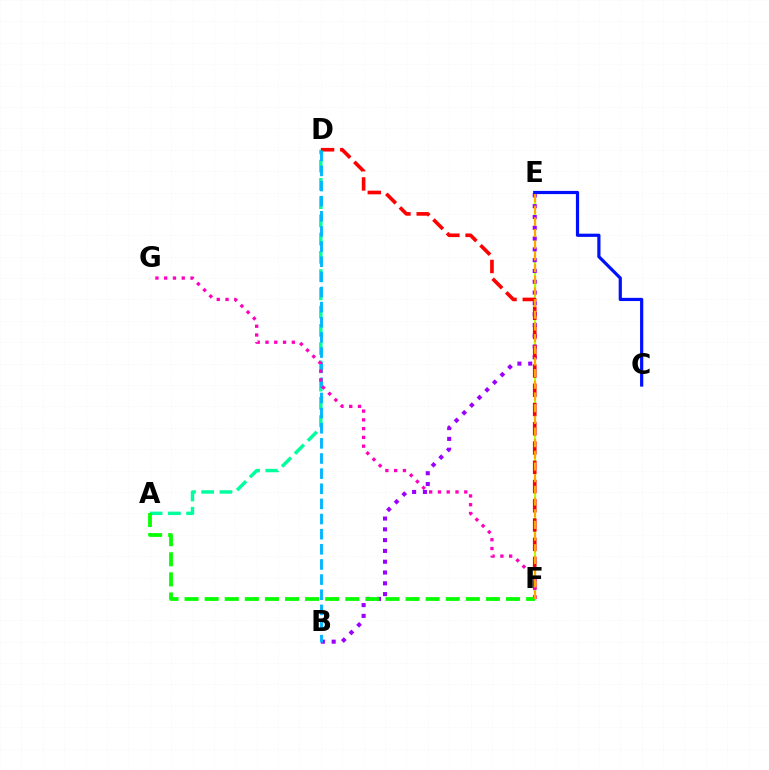{('E', 'F'): [{'color': '#b3ff00', 'line_style': 'solid', 'thickness': 1.55}, {'color': '#ffa500', 'line_style': 'dashed', 'thickness': 1.59}], ('B', 'E'): [{'color': '#9b00ff', 'line_style': 'dotted', 'thickness': 2.93}], ('A', 'D'): [{'color': '#00ff9d', 'line_style': 'dashed', 'thickness': 2.48}], ('D', 'F'): [{'color': '#ff0000', 'line_style': 'dashed', 'thickness': 2.62}], ('B', 'D'): [{'color': '#00b5ff', 'line_style': 'dashed', 'thickness': 2.06}], ('F', 'G'): [{'color': '#ff00bd', 'line_style': 'dotted', 'thickness': 2.38}], ('C', 'E'): [{'color': '#0010ff', 'line_style': 'solid', 'thickness': 2.3}], ('A', 'F'): [{'color': '#08ff00', 'line_style': 'dashed', 'thickness': 2.73}]}